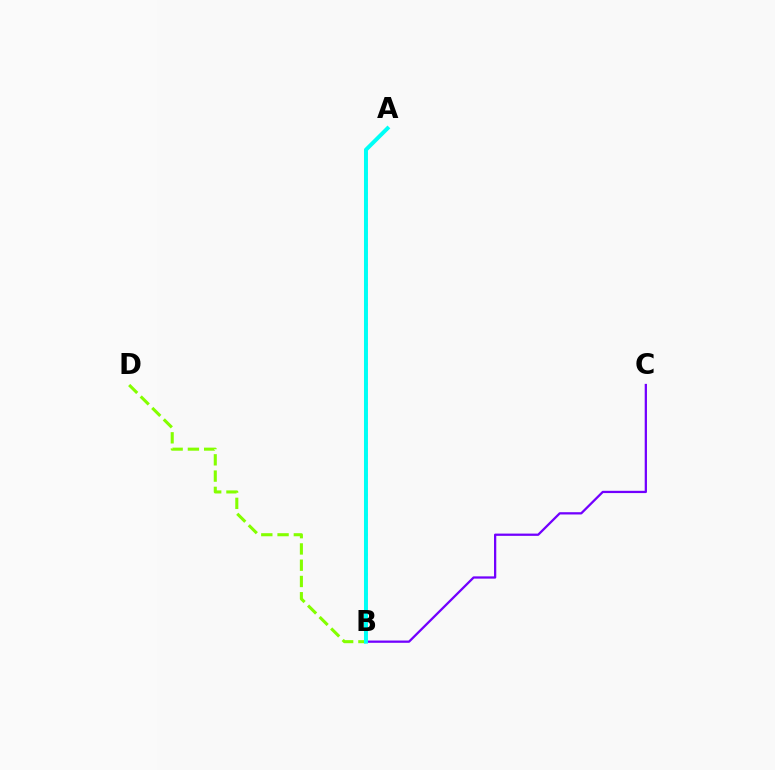{('B', 'D'): [{'color': '#84ff00', 'line_style': 'dashed', 'thickness': 2.21}], ('A', 'B'): [{'color': '#ff0000', 'line_style': 'dotted', 'thickness': 1.79}, {'color': '#00fff6', 'line_style': 'solid', 'thickness': 2.86}], ('B', 'C'): [{'color': '#7200ff', 'line_style': 'solid', 'thickness': 1.63}]}